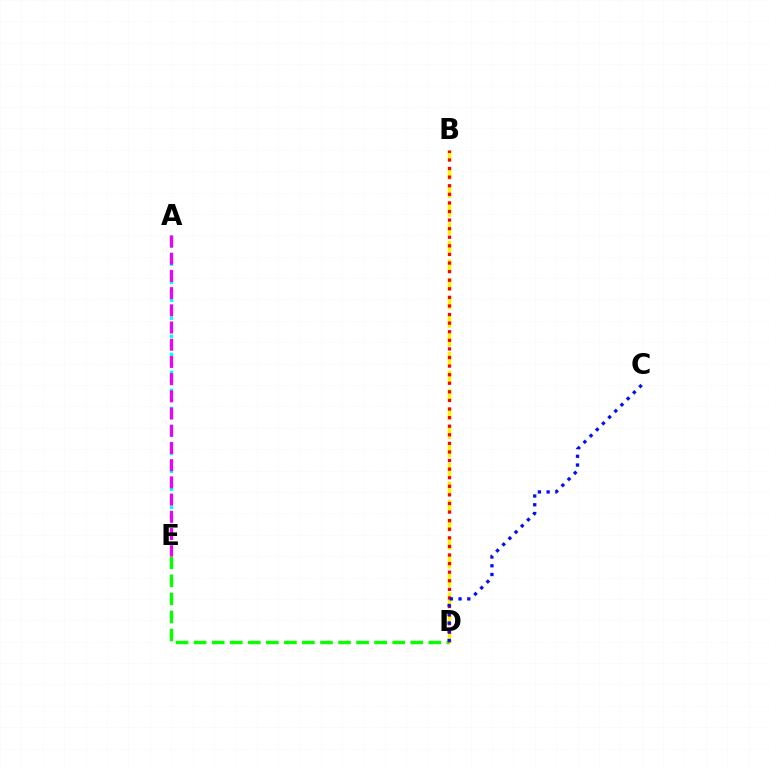{('D', 'E'): [{'color': '#08ff00', 'line_style': 'dashed', 'thickness': 2.45}], ('A', 'E'): [{'color': '#00fff6', 'line_style': 'dotted', 'thickness': 2.45}, {'color': '#ee00ff', 'line_style': 'dashed', 'thickness': 2.34}], ('B', 'D'): [{'color': '#fcf500', 'line_style': 'dashed', 'thickness': 2.51}, {'color': '#ff0000', 'line_style': 'dotted', 'thickness': 2.33}], ('C', 'D'): [{'color': '#0010ff', 'line_style': 'dotted', 'thickness': 2.38}]}